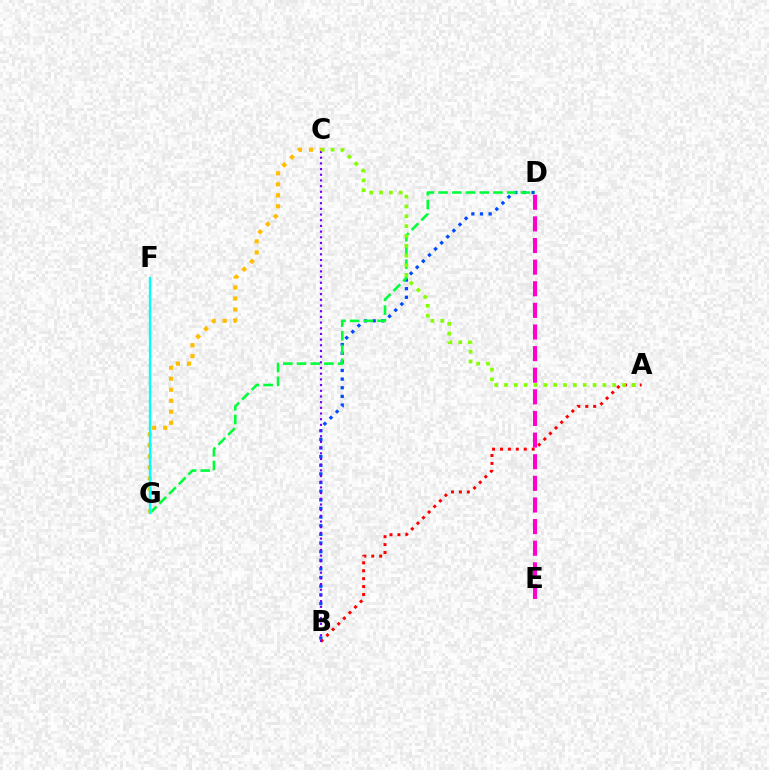{('B', 'D'): [{'color': '#004bff', 'line_style': 'dotted', 'thickness': 2.35}], ('D', 'G'): [{'color': '#00ff39', 'line_style': 'dashed', 'thickness': 1.86}], ('C', 'G'): [{'color': '#ffbd00', 'line_style': 'dotted', 'thickness': 2.99}], ('A', 'B'): [{'color': '#ff0000', 'line_style': 'dotted', 'thickness': 2.15}], ('D', 'E'): [{'color': '#ff00cf', 'line_style': 'dashed', 'thickness': 2.94}], ('B', 'C'): [{'color': '#7200ff', 'line_style': 'dotted', 'thickness': 1.54}], ('F', 'G'): [{'color': '#00fff6', 'line_style': 'solid', 'thickness': 1.67}], ('A', 'C'): [{'color': '#84ff00', 'line_style': 'dotted', 'thickness': 2.67}]}